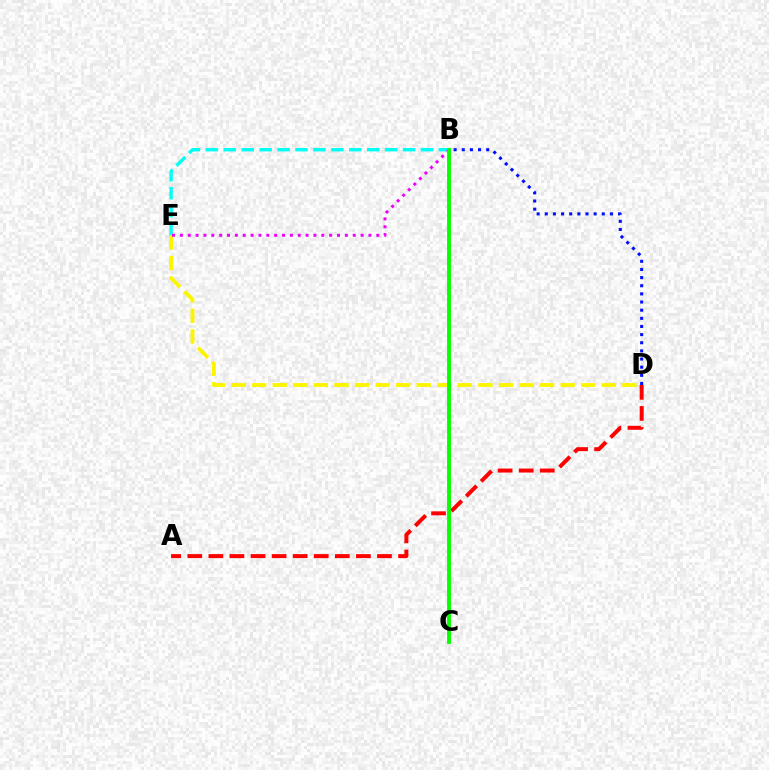{('D', 'E'): [{'color': '#fcf500', 'line_style': 'dashed', 'thickness': 2.79}], ('B', 'E'): [{'color': '#00fff6', 'line_style': 'dashed', 'thickness': 2.43}, {'color': '#ee00ff', 'line_style': 'dotted', 'thickness': 2.13}], ('A', 'D'): [{'color': '#ff0000', 'line_style': 'dashed', 'thickness': 2.86}], ('B', 'D'): [{'color': '#0010ff', 'line_style': 'dotted', 'thickness': 2.21}], ('B', 'C'): [{'color': '#08ff00', 'line_style': 'solid', 'thickness': 2.8}]}